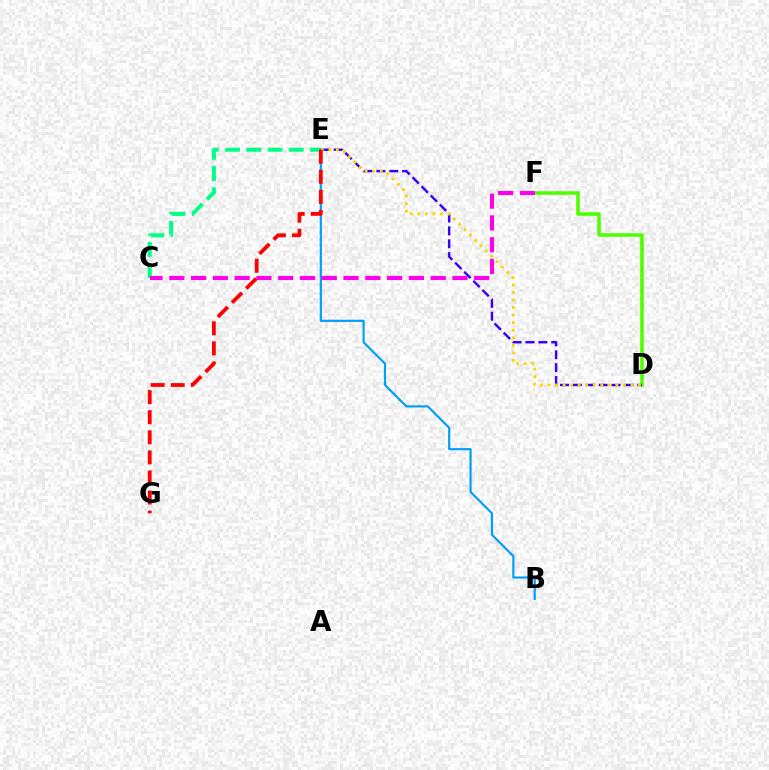{('C', 'E'): [{'color': '#00ff86', 'line_style': 'dashed', 'thickness': 2.89}], ('D', 'F'): [{'color': '#4fff00', 'line_style': 'solid', 'thickness': 2.57}], ('D', 'E'): [{'color': '#3700ff', 'line_style': 'dashed', 'thickness': 1.75}, {'color': '#ffd500', 'line_style': 'dotted', 'thickness': 2.05}], ('B', 'E'): [{'color': '#009eff', 'line_style': 'solid', 'thickness': 1.56}], ('C', 'F'): [{'color': '#ff00ed', 'line_style': 'dashed', 'thickness': 2.96}], ('E', 'G'): [{'color': '#ff0000', 'line_style': 'dashed', 'thickness': 2.73}]}